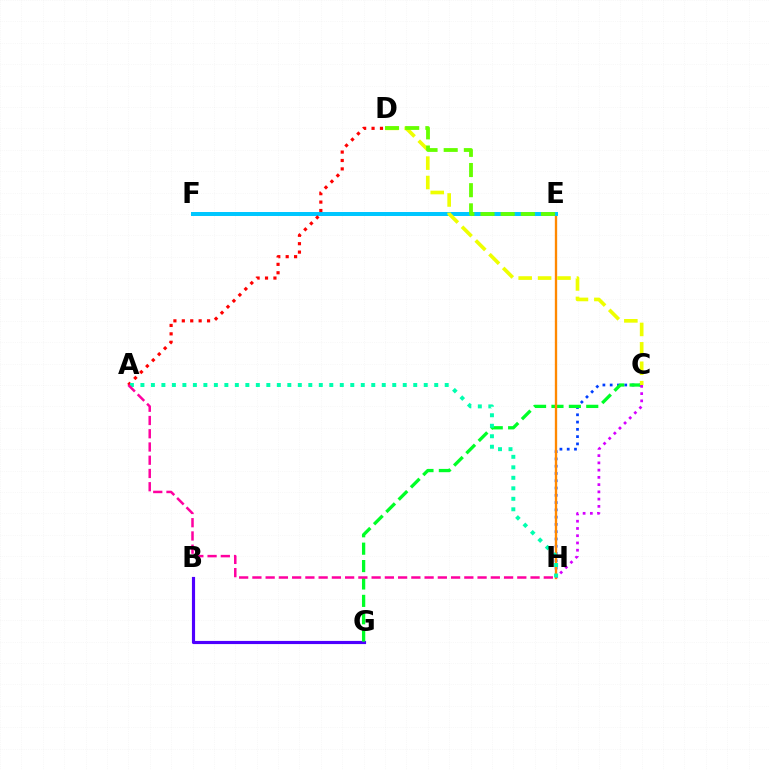{('C', 'H'): [{'color': '#003fff', 'line_style': 'dotted', 'thickness': 1.98}, {'color': '#d600ff', 'line_style': 'dotted', 'thickness': 1.97}], ('B', 'G'): [{'color': '#4f00ff', 'line_style': 'solid', 'thickness': 2.27}], ('C', 'G'): [{'color': '#00ff27', 'line_style': 'dashed', 'thickness': 2.36}], ('E', 'H'): [{'color': '#ff8800', 'line_style': 'solid', 'thickness': 1.69}], ('E', 'F'): [{'color': '#00c7ff', 'line_style': 'solid', 'thickness': 2.87}], ('C', 'D'): [{'color': '#eeff00', 'line_style': 'dashed', 'thickness': 2.64}], ('A', 'D'): [{'color': '#ff0000', 'line_style': 'dotted', 'thickness': 2.29}], ('D', 'E'): [{'color': '#66ff00', 'line_style': 'dashed', 'thickness': 2.74}], ('A', 'H'): [{'color': '#00ffaf', 'line_style': 'dotted', 'thickness': 2.85}, {'color': '#ff00a0', 'line_style': 'dashed', 'thickness': 1.8}]}